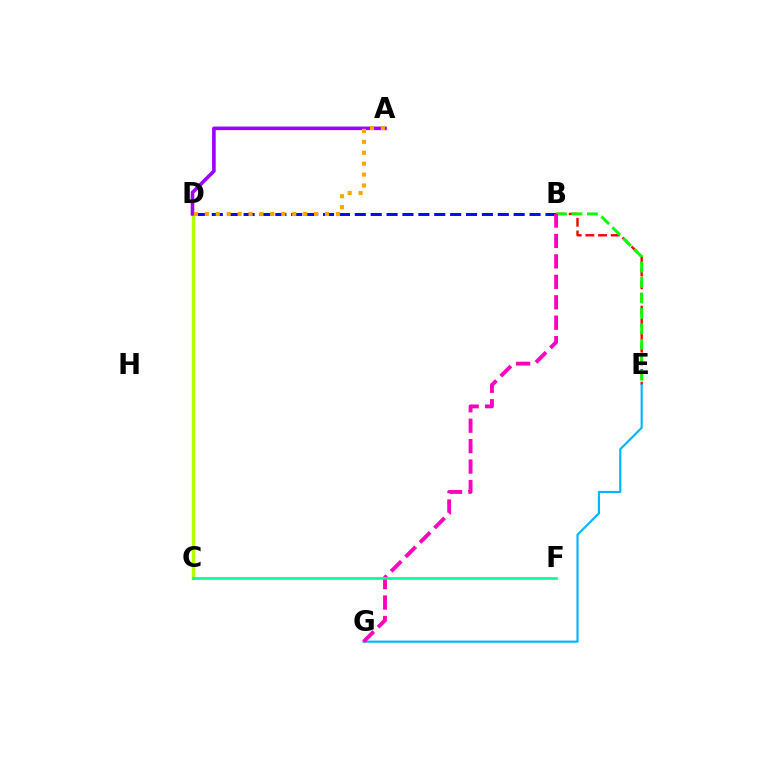{('B', 'E'): [{'color': '#ff0000', 'line_style': 'dashed', 'thickness': 1.72}, {'color': '#08ff00', 'line_style': 'dashed', 'thickness': 2.1}], ('C', 'D'): [{'color': '#b3ff00', 'line_style': 'solid', 'thickness': 2.45}], ('E', 'G'): [{'color': '#00b5ff', 'line_style': 'solid', 'thickness': 1.55}], ('B', 'D'): [{'color': '#0010ff', 'line_style': 'dashed', 'thickness': 2.16}], ('A', 'D'): [{'color': '#9b00ff', 'line_style': 'solid', 'thickness': 2.58}, {'color': '#ffa500', 'line_style': 'dotted', 'thickness': 2.97}], ('B', 'G'): [{'color': '#ff00bd', 'line_style': 'dashed', 'thickness': 2.78}], ('C', 'F'): [{'color': '#00ff9d', 'line_style': 'solid', 'thickness': 1.92}]}